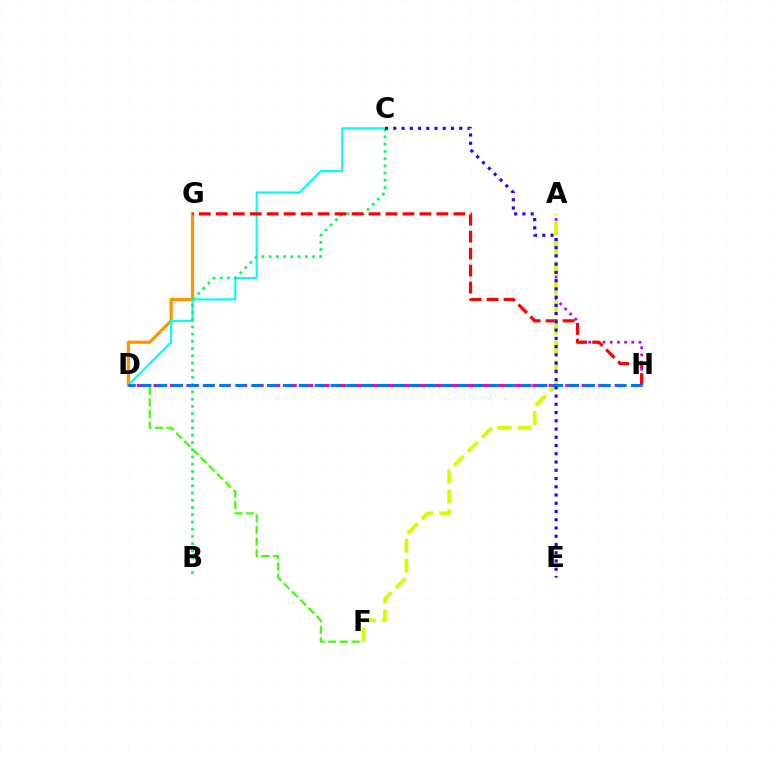{('D', 'G'): [{'color': '#ff9400', 'line_style': 'solid', 'thickness': 2.33}], ('A', 'H'): [{'color': '#b900ff', 'line_style': 'dotted', 'thickness': 1.95}], ('C', 'D'): [{'color': '#00fff6', 'line_style': 'solid', 'thickness': 1.57}], ('D', 'F'): [{'color': '#3dff00', 'line_style': 'dashed', 'thickness': 1.57}], ('B', 'C'): [{'color': '#00ff5c', 'line_style': 'dotted', 'thickness': 1.96}], ('G', 'H'): [{'color': '#ff0000', 'line_style': 'dashed', 'thickness': 2.31}], ('D', 'H'): [{'color': '#ff00ac', 'line_style': 'dashed', 'thickness': 2.24}, {'color': '#0074ff', 'line_style': 'dashed', 'thickness': 2.15}], ('A', 'F'): [{'color': '#d1ff00', 'line_style': 'dashed', 'thickness': 2.7}], ('C', 'E'): [{'color': '#2500ff', 'line_style': 'dotted', 'thickness': 2.24}]}